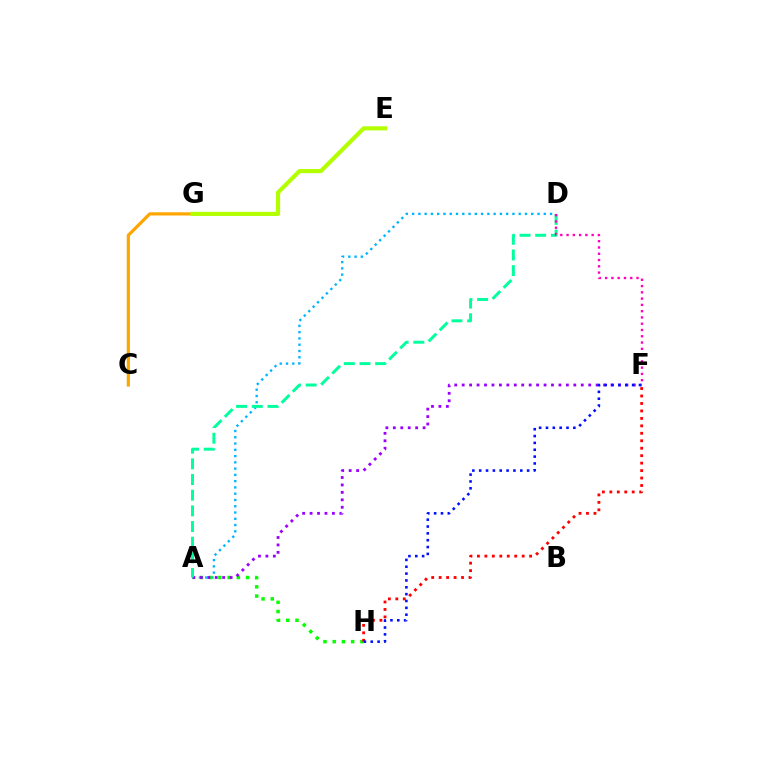{('A', 'D'): [{'color': '#00b5ff', 'line_style': 'dotted', 'thickness': 1.7}, {'color': '#00ff9d', 'line_style': 'dashed', 'thickness': 2.13}], ('A', 'H'): [{'color': '#08ff00', 'line_style': 'dotted', 'thickness': 2.5}], ('C', 'G'): [{'color': '#ffa500', 'line_style': 'solid', 'thickness': 2.3}], ('A', 'F'): [{'color': '#9b00ff', 'line_style': 'dotted', 'thickness': 2.02}], ('E', 'G'): [{'color': '#b3ff00', 'line_style': 'solid', 'thickness': 2.97}], ('F', 'H'): [{'color': '#ff0000', 'line_style': 'dotted', 'thickness': 2.03}, {'color': '#0010ff', 'line_style': 'dotted', 'thickness': 1.86}], ('D', 'F'): [{'color': '#ff00bd', 'line_style': 'dotted', 'thickness': 1.7}]}